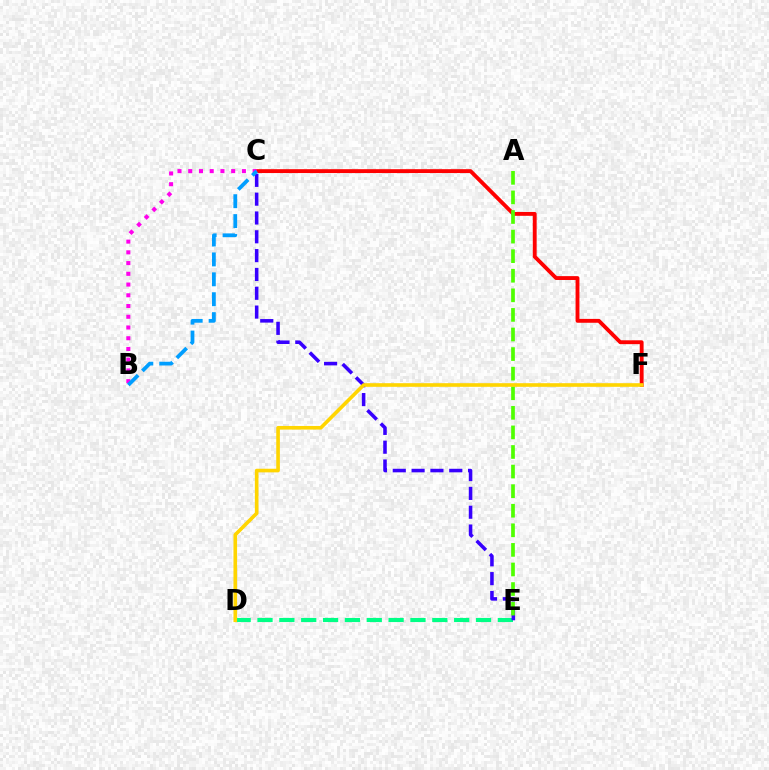{('C', 'F'): [{'color': '#ff0000', 'line_style': 'solid', 'thickness': 2.78}], ('D', 'E'): [{'color': '#00ff86', 'line_style': 'dashed', 'thickness': 2.97}], ('C', 'E'): [{'color': '#3700ff', 'line_style': 'dashed', 'thickness': 2.56}], ('B', 'C'): [{'color': '#ff00ed', 'line_style': 'dotted', 'thickness': 2.92}, {'color': '#009eff', 'line_style': 'dashed', 'thickness': 2.7}], ('A', 'E'): [{'color': '#4fff00', 'line_style': 'dashed', 'thickness': 2.66}], ('D', 'F'): [{'color': '#ffd500', 'line_style': 'solid', 'thickness': 2.61}]}